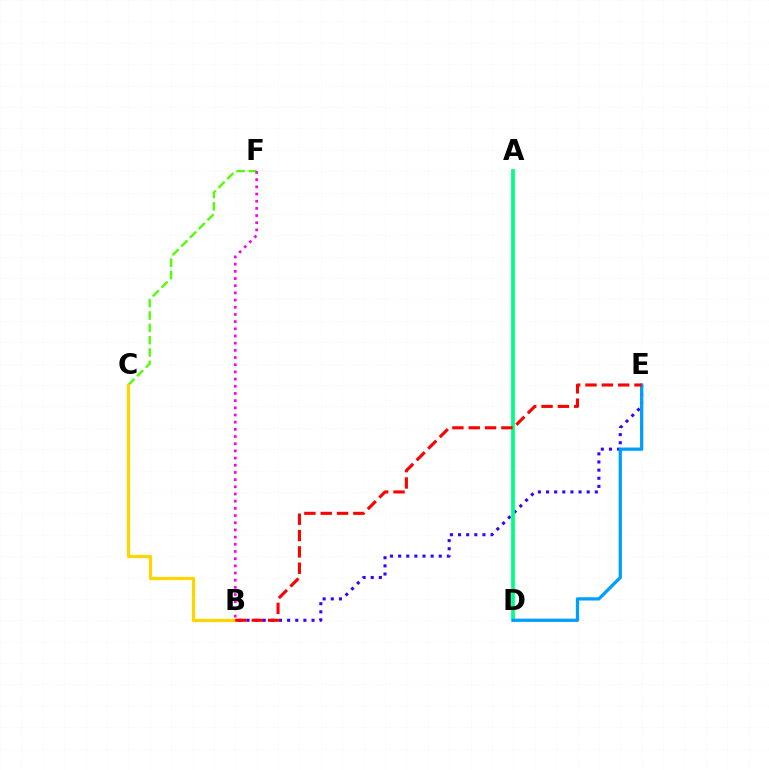{('B', 'E'): [{'color': '#3700ff', 'line_style': 'dotted', 'thickness': 2.21}, {'color': '#ff0000', 'line_style': 'dashed', 'thickness': 2.22}], ('C', 'F'): [{'color': '#4fff00', 'line_style': 'dashed', 'thickness': 1.68}], ('B', 'C'): [{'color': '#ffd500', 'line_style': 'solid', 'thickness': 2.34}], ('A', 'D'): [{'color': '#00ff86', 'line_style': 'solid', 'thickness': 2.71}], ('D', 'E'): [{'color': '#009eff', 'line_style': 'solid', 'thickness': 2.35}], ('B', 'F'): [{'color': '#ff00ed', 'line_style': 'dotted', 'thickness': 1.95}]}